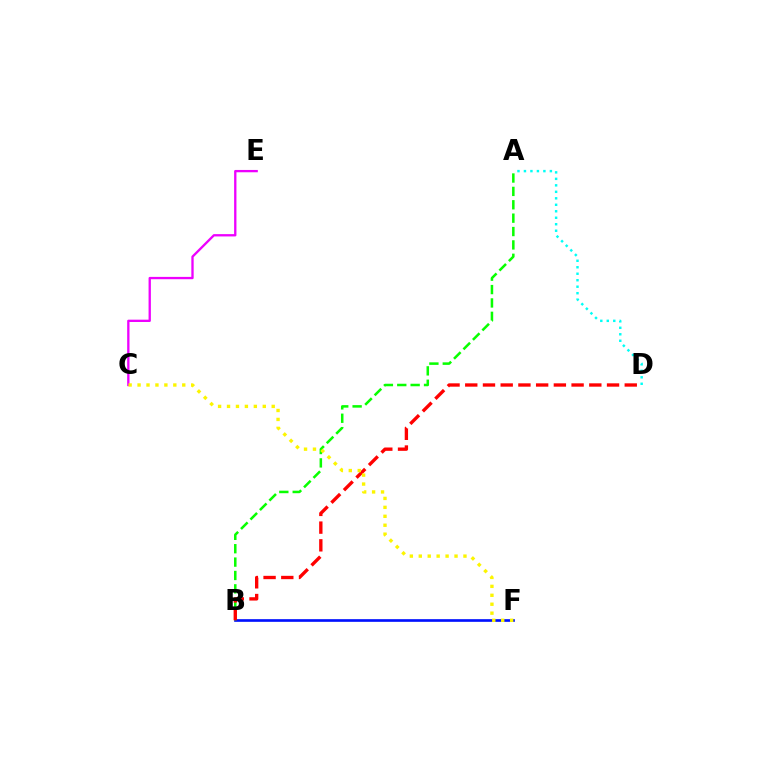{('B', 'F'): [{'color': '#0010ff', 'line_style': 'solid', 'thickness': 1.92}], ('A', 'B'): [{'color': '#08ff00', 'line_style': 'dashed', 'thickness': 1.82}], ('A', 'D'): [{'color': '#00fff6', 'line_style': 'dotted', 'thickness': 1.76}], ('B', 'D'): [{'color': '#ff0000', 'line_style': 'dashed', 'thickness': 2.41}], ('C', 'E'): [{'color': '#ee00ff', 'line_style': 'solid', 'thickness': 1.67}], ('C', 'F'): [{'color': '#fcf500', 'line_style': 'dotted', 'thickness': 2.43}]}